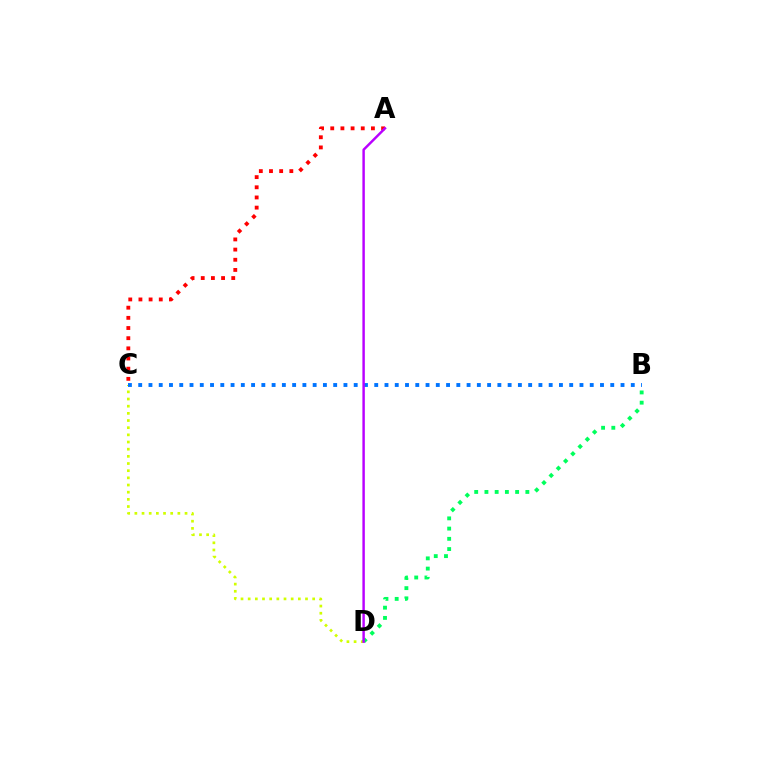{('C', 'D'): [{'color': '#d1ff00', 'line_style': 'dotted', 'thickness': 1.95}], ('A', 'C'): [{'color': '#ff0000', 'line_style': 'dotted', 'thickness': 2.76}], ('B', 'D'): [{'color': '#00ff5c', 'line_style': 'dotted', 'thickness': 2.78}], ('B', 'C'): [{'color': '#0074ff', 'line_style': 'dotted', 'thickness': 2.79}], ('A', 'D'): [{'color': '#b900ff', 'line_style': 'solid', 'thickness': 1.77}]}